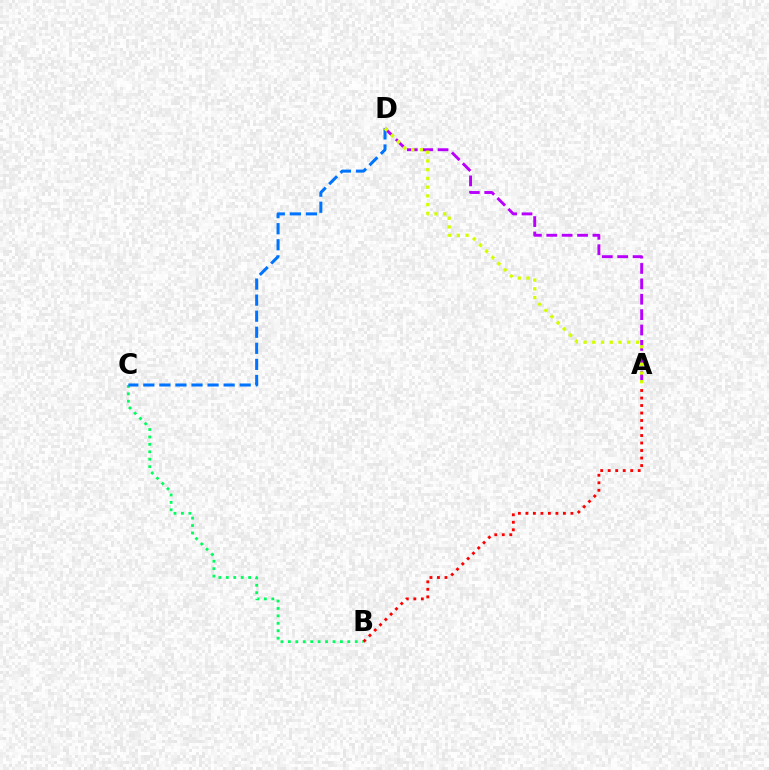{('B', 'C'): [{'color': '#00ff5c', 'line_style': 'dotted', 'thickness': 2.02}], ('C', 'D'): [{'color': '#0074ff', 'line_style': 'dashed', 'thickness': 2.18}], ('A', 'B'): [{'color': '#ff0000', 'line_style': 'dotted', 'thickness': 2.04}], ('A', 'D'): [{'color': '#b900ff', 'line_style': 'dashed', 'thickness': 2.09}, {'color': '#d1ff00', 'line_style': 'dotted', 'thickness': 2.37}]}